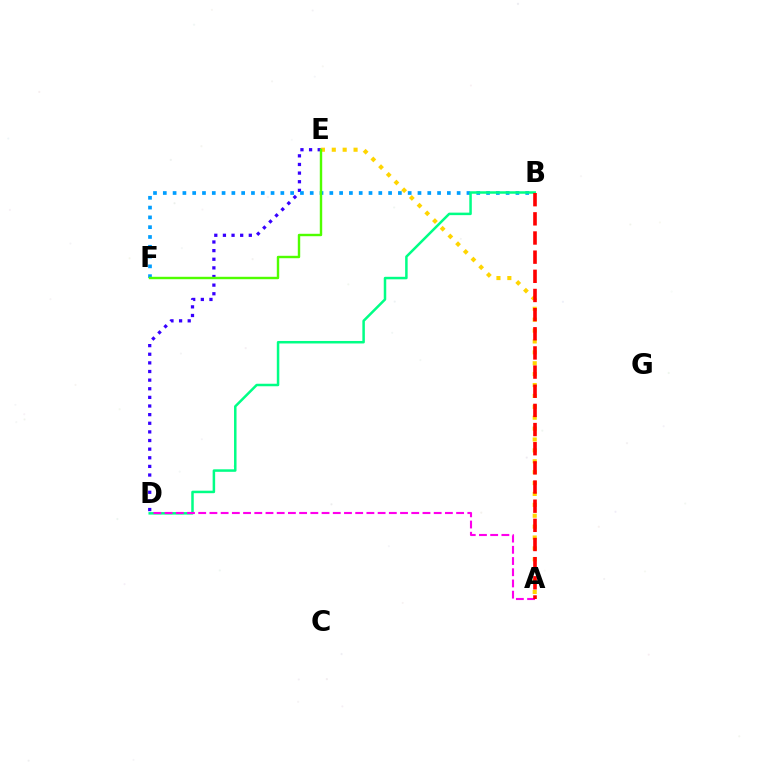{('D', 'E'): [{'color': '#3700ff', 'line_style': 'dotted', 'thickness': 2.34}], ('A', 'E'): [{'color': '#ffd500', 'line_style': 'dotted', 'thickness': 2.96}], ('B', 'F'): [{'color': '#009eff', 'line_style': 'dotted', 'thickness': 2.66}], ('B', 'D'): [{'color': '#00ff86', 'line_style': 'solid', 'thickness': 1.8}], ('E', 'F'): [{'color': '#4fff00', 'line_style': 'solid', 'thickness': 1.74}], ('A', 'D'): [{'color': '#ff00ed', 'line_style': 'dashed', 'thickness': 1.52}], ('A', 'B'): [{'color': '#ff0000', 'line_style': 'dashed', 'thickness': 2.6}]}